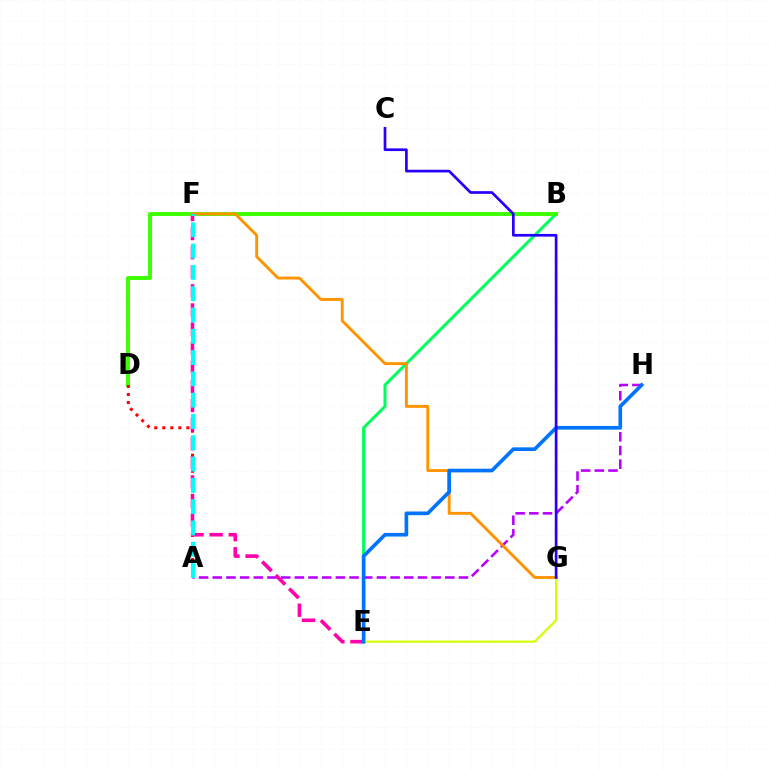{('B', 'E'): [{'color': '#00ff5c', 'line_style': 'solid', 'thickness': 2.18}], ('A', 'H'): [{'color': '#b900ff', 'line_style': 'dashed', 'thickness': 1.86}], ('B', 'D'): [{'color': '#3dff00', 'line_style': 'solid', 'thickness': 2.82}], ('F', 'G'): [{'color': '#ff9400', 'line_style': 'solid', 'thickness': 2.09}], ('E', 'G'): [{'color': '#d1ff00', 'line_style': 'solid', 'thickness': 1.58}], ('A', 'D'): [{'color': '#ff0000', 'line_style': 'dotted', 'thickness': 2.18}], ('E', 'F'): [{'color': '#ff00ac', 'line_style': 'dashed', 'thickness': 2.6}], ('A', 'F'): [{'color': '#00fff6', 'line_style': 'dashed', 'thickness': 2.89}], ('E', 'H'): [{'color': '#0074ff', 'line_style': 'solid', 'thickness': 2.63}], ('C', 'G'): [{'color': '#2500ff', 'line_style': 'solid', 'thickness': 1.94}]}